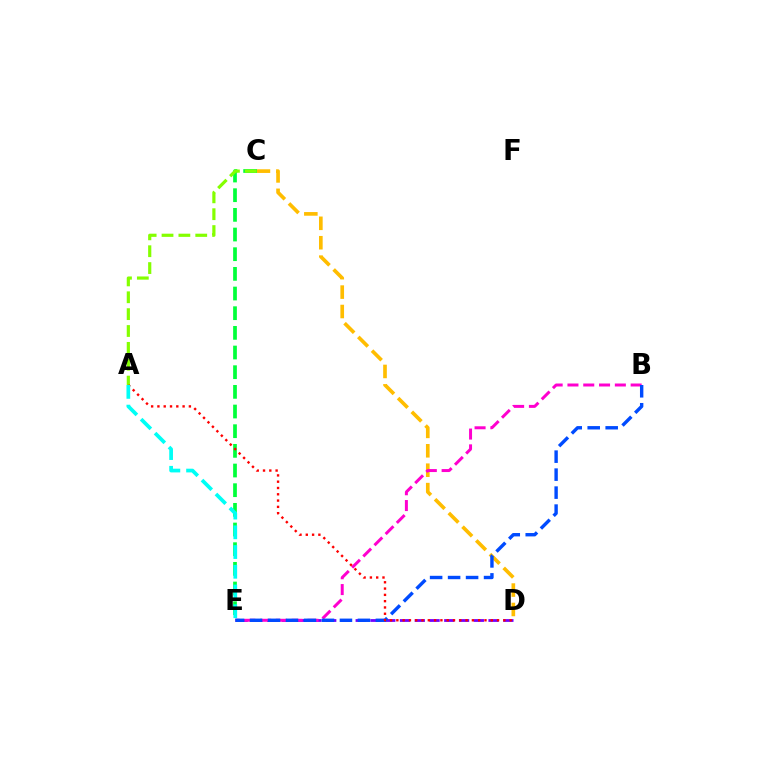{('D', 'E'): [{'color': '#7200ff', 'line_style': 'dashed', 'thickness': 2.01}], ('C', 'D'): [{'color': '#ffbd00', 'line_style': 'dashed', 'thickness': 2.64}], ('C', 'E'): [{'color': '#00ff39', 'line_style': 'dashed', 'thickness': 2.67}], ('B', 'E'): [{'color': '#ff00cf', 'line_style': 'dashed', 'thickness': 2.15}, {'color': '#004bff', 'line_style': 'dashed', 'thickness': 2.44}], ('A', 'C'): [{'color': '#84ff00', 'line_style': 'dashed', 'thickness': 2.29}], ('A', 'D'): [{'color': '#ff0000', 'line_style': 'dotted', 'thickness': 1.71}], ('A', 'E'): [{'color': '#00fff6', 'line_style': 'dashed', 'thickness': 2.68}]}